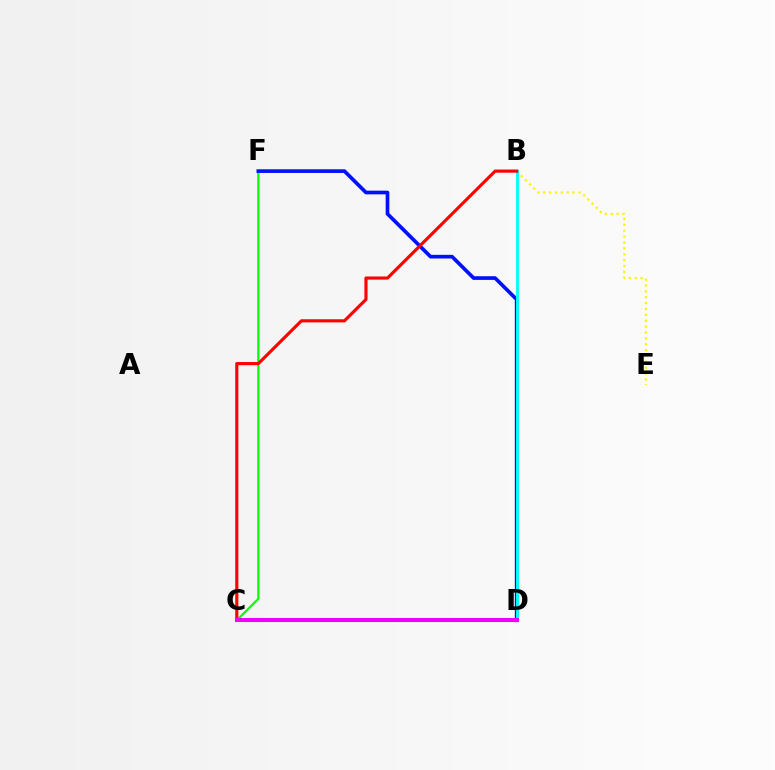{('B', 'E'): [{'color': '#fcf500', 'line_style': 'dotted', 'thickness': 1.6}], ('C', 'F'): [{'color': '#08ff00', 'line_style': 'solid', 'thickness': 1.6}], ('D', 'F'): [{'color': '#0010ff', 'line_style': 'solid', 'thickness': 2.65}], ('B', 'D'): [{'color': '#00fff6', 'line_style': 'solid', 'thickness': 2.08}], ('B', 'C'): [{'color': '#ff0000', 'line_style': 'solid', 'thickness': 2.26}], ('C', 'D'): [{'color': '#ee00ff', 'line_style': 'solid', 'thickness': 2.91}]}